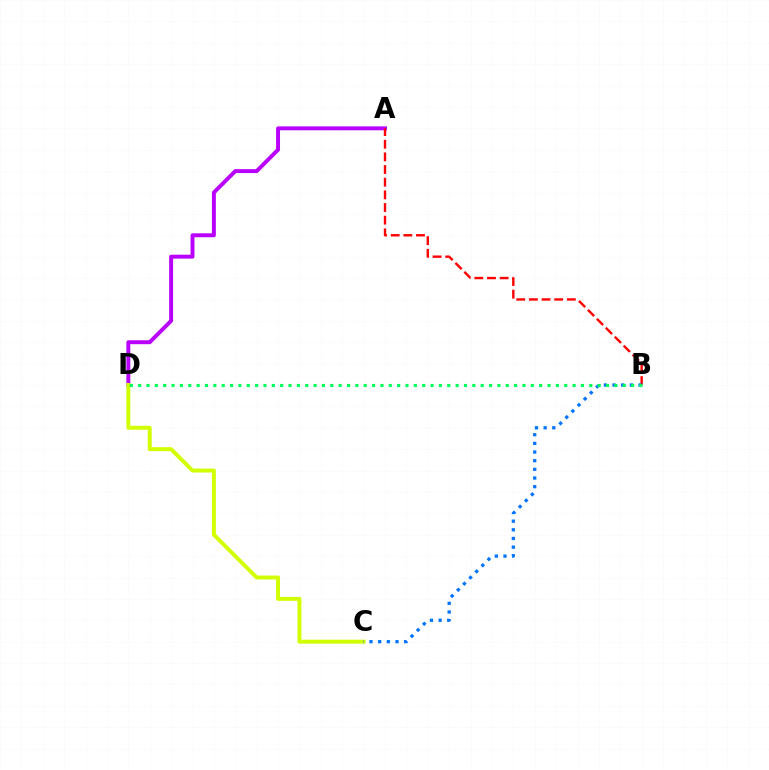{('A', 'D'): [{'color': '#b900ff', 'line_style': 'solid', 'thickness': 2.83}], ('A', 'B'): [{'color': '#ff0000', 'line_style': 'dashed', 'thickness': 1.72}], ('C', 'D'): [{'color': '#d1ff00', 'line_style': 'solid', 'thickness': 2.84}], ('B', 'C'): [{'color': '#0074ff', 'line_style': 'dotted', 'thickness': 2.35}], ('B', 'D'): [{'color': '#00ff5c', 'line_style': 'dotted', 'thickness': 2.27}]}